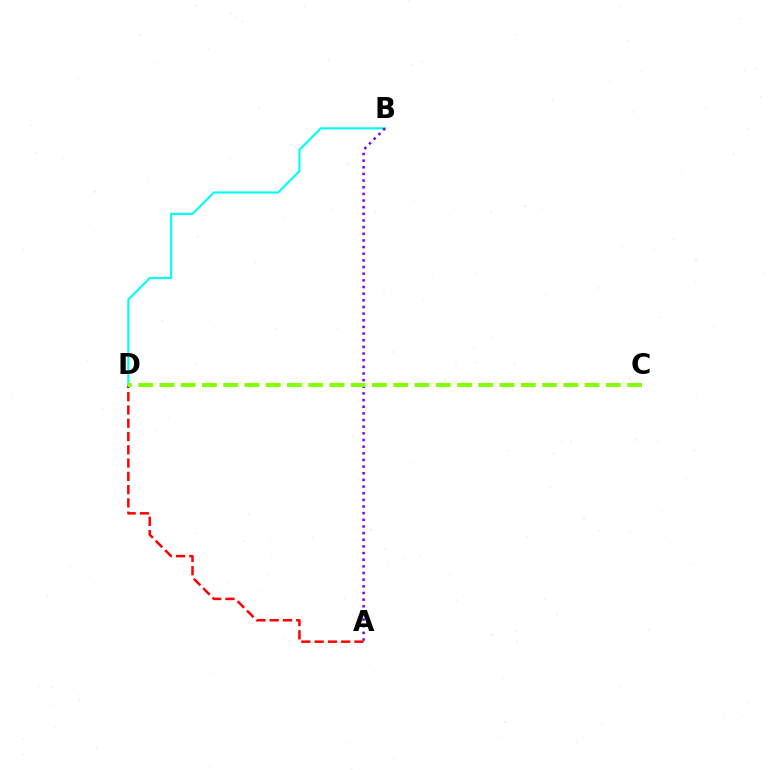{('A', 'D'): [{'color': '#ff0000', 'line_style': 'dashed', 'thickness': 1.8}], ('B', 'D'): [{'color': '#00fff6', 'line_style': 'solid', 'thickness': 1.53}], ('A', 'B'): [{'color': '#7200ff', 'line_style': 'dotted', 'thickness': 1.81}], ('C', 'D'): [{'color': '#84ff00', 'line_style': 'dashed', 'thickness': 2.89}]}